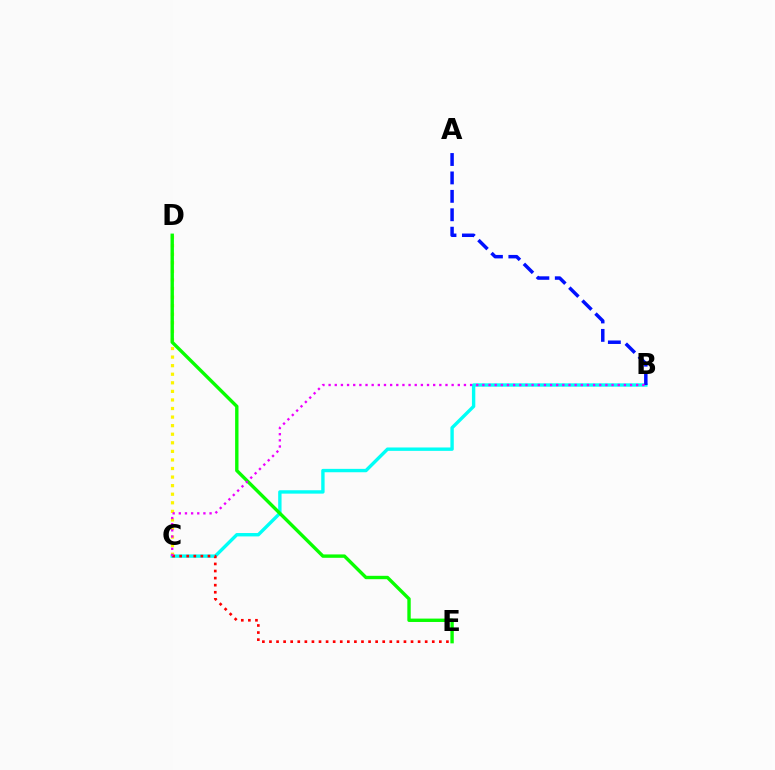{('B', 'C'): [{'color': '#00fff6', 'line_style': 'solid', 'thickness': 2.43}, {'color': '#ee00ff', 'line_style': 'dotted', 'thickness': 1.67}], ('A', 'B'): [{'color': '#0010ff', 'line_style': 'dashed', 'thickness': 2.5}], ('C', 'D'): [{'color': '#fcf500', 'line_style': 'dotted', 'thickness': 2.33}], ('C', 'E'): [{'color': '#ff0000', 'line_style': 'dotted', 'thickness': 1.92}], ('D', 'E'): [{'color': '#08ff00', 'line_style': 'solid', 'thickness': 2.43}]}